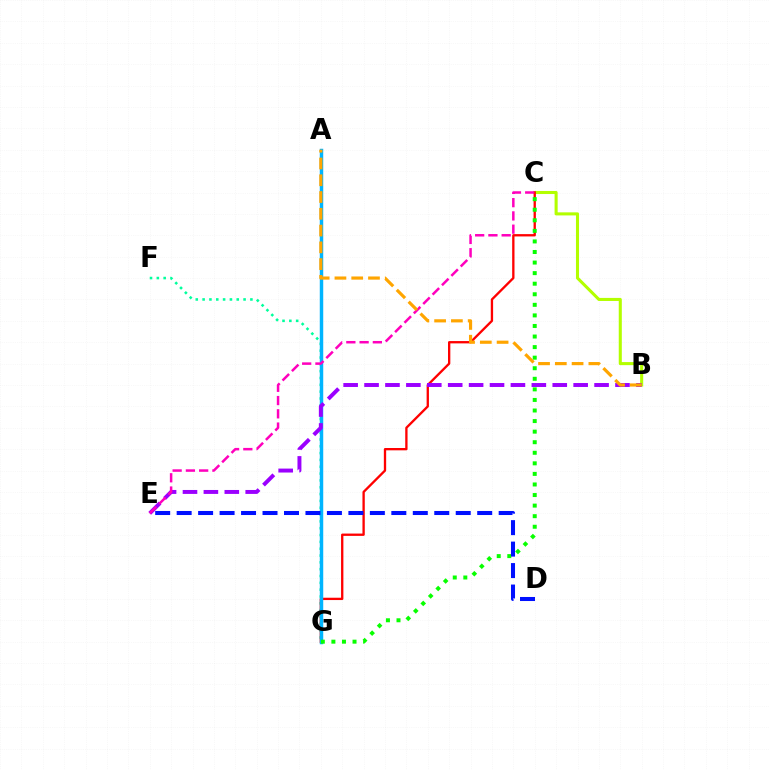{('B', 'C'): [{'color': '#b3ff00', 'line_style': 'solid', 'thickness': 2.21}], ('F', 'G'): [{'color': '#00ff9d', 'line_style': 'dotted', 'thickness': 1.86}], ('C', 'G'): [{'color': '#ff0000', 'line_style': 'solid', 'thickness': 1.67}, {'color': '#08ff00', 'line_style': 'dotted', 'thickness': 2.87}], ('A', 'G'): [{'color': '#00b5ff', 'line_style': 'solid', 'thickness': 2.49}], ('D', 'E'): [{'color': '#0010ff', 'line_style': 'dashed', 'thickness': 2.92}], ('B', 'E'): [{'color': '#9b00ff', 'line_style': 'dashed', 'thickness': 2.84}], ('C', 'E'): [{'color': '#ff00bd', 'line_style': 'dashed', 'thickness': 1.8}], ('A', 'B'): [{'color': '#ffa500', 'line_style': 'dashed', 'thickness': 2.28}]}